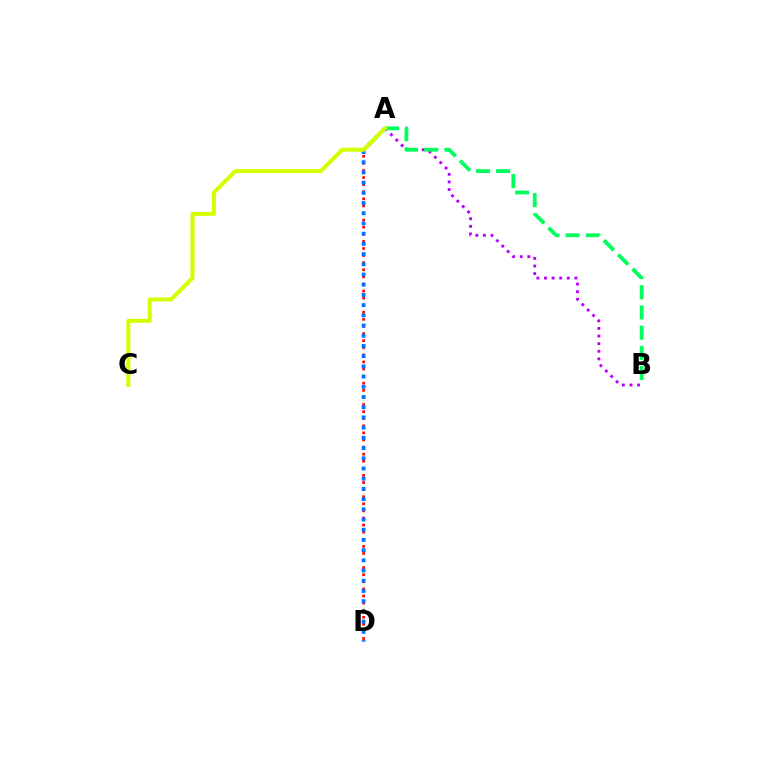{('A', 'D'): [{'color': '#ff0000', 'line_style': 'dotted', 'thickness': 1.93}, {'color': '#0074ff', 'line_style': 'dotted', 'thickness': 2.77}], ('A', 'B'): [{'color': '#b900ff', 'line_style': 'dotted', 'thickness': 2.07}, {'color': '#00ff5c', 'line_style': 'dashed', 'thickness': 2.74}], ('A', 'C'): [{'color': '#d1ff00', 'line_style': 'solid', 'thickness': 2.88}]}